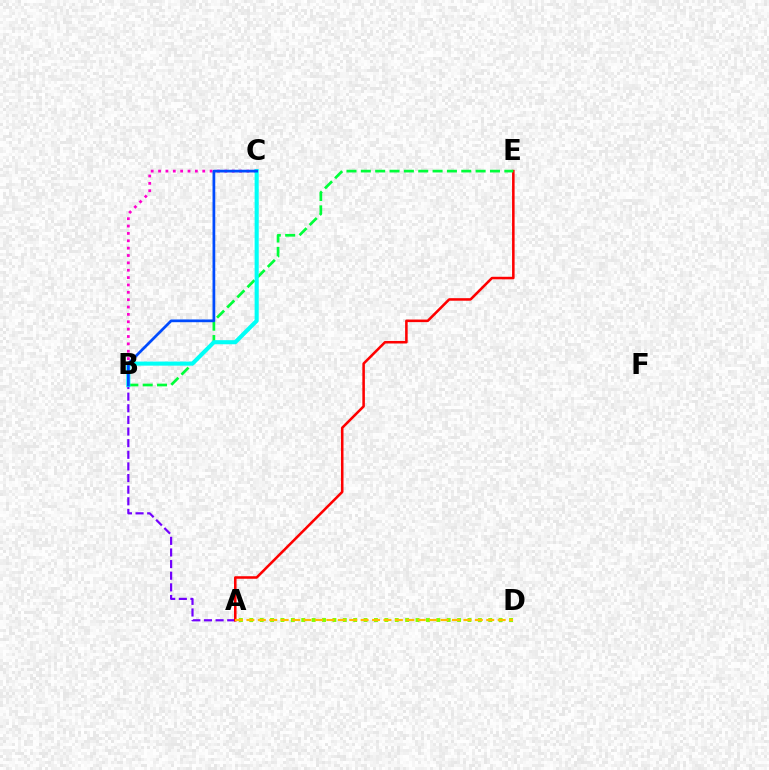{('A', 'B'): [{'color': '#7200ff', 'line_style': 'dashed', 'thickness': 1.58}], ('A', 'D'): [{'color': '#84ff00', 'line_style': 'dotted', 'thickness': 2.82}, {'color': '#ffbd00', 'line_style': 'dashed', 'thickness': 1.55}], ('A', 'E'): [{'color': '#ff0000', 'line_style': 'solid', 'thickness': 1.83}], ('B', 'C'): [{'color': '#ff00cf', 'line_style': 'dotted', 'thickness': 2.0}, {'color': '#00fff6', 'line_style': 'solid', 'thickness': 2.94}, {'color': '#004bff', 'line_style': 'solid', 'thickness': 1.97}], ('B', 'E'): [{'color': '#00ff39', 'line_style': 'dashed', 'thickness': 1.95}]}